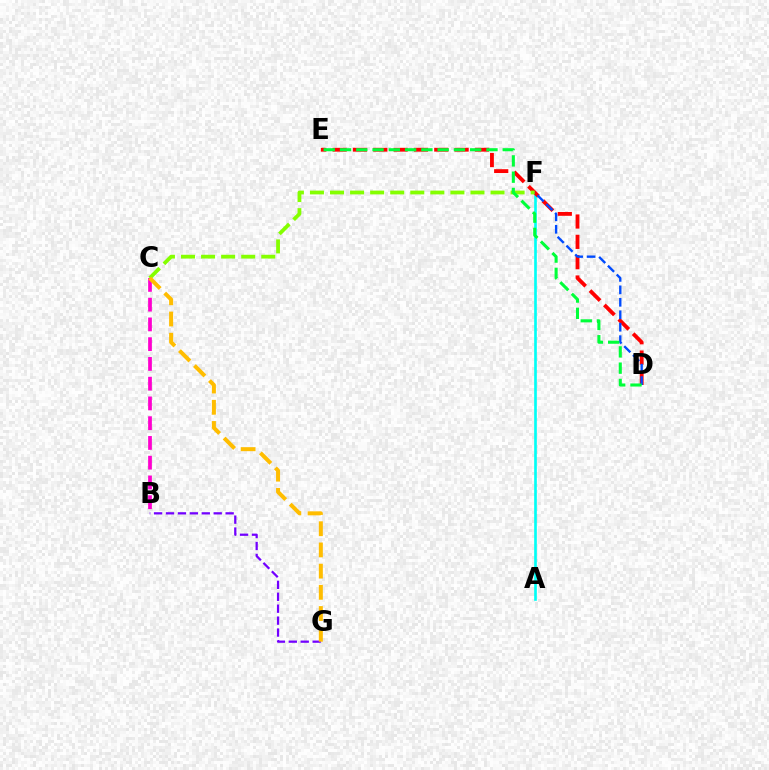{('A', 'F'): [{'color': '#00fff6', 'line_style': 'solid', 'thickness': 1.91}], ('B', 'C'): [{'color': '#ff00cf', 'line_style': 'dashed', 'thickness': 2.68}], ('D', 'E'): [{'color': '#ff0000', 'line_style': 'dashed', 'thickness': 2.76}, {'color': '#00ff39', 'line_style': 'dashed', 'thickness': 2.21}], ('C', 'F'): [{'color': '#84ff00', 'line_style': 'dashed', 'thickness': 2.73}], ('B', 'G'): [{'color': '#7200ff', 'line_style': 'dashed', 'thickness': 1.62}], ('D', 'F'): [{'color': '#004bff', 'line_style': 'dashed', 'thickness': 1.69}], ('C', 'G'): [{'color': '#ffbd00', 'line_style': 'dashed', 'thickness': 2.88}]}